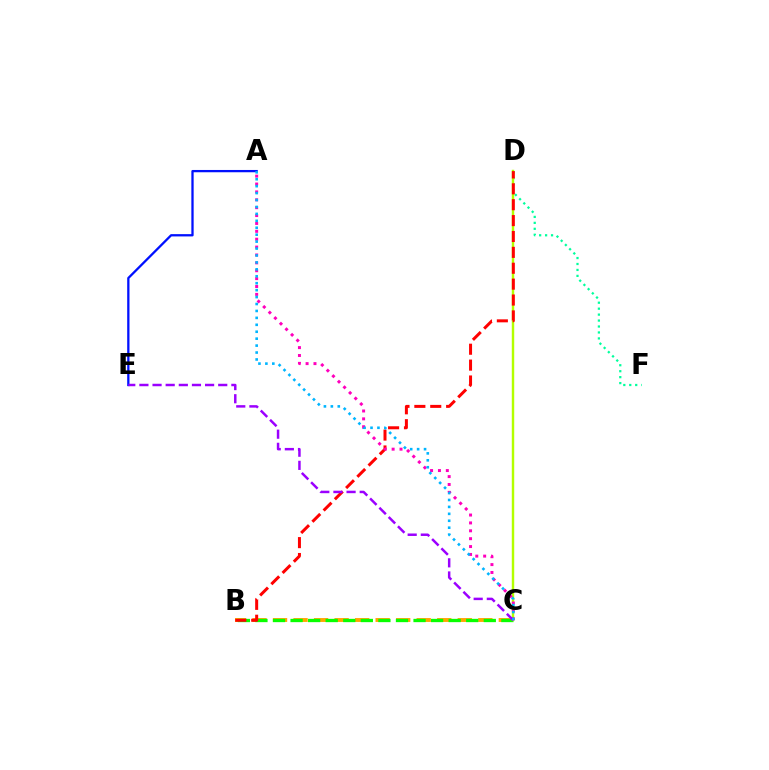{('B', 'C'): [{'color': '#ffa500', 'line_style': 'dashed', 'thickness': 2.79}, {'color': '#08ff00', 'line_style': 'dashed', 'thickness': 2.39}], ('D', 'F'): [{'color': '#00ff9d', 'line_style': 'dotted', 'thickness': 1.62}], ('A', 'E'): [{'color': '#0010ff', 'line_style': 'solid', 'thickness': 1.65}], ('C', 'D'): [{'color': '#b3ff00', 'line_style': 'solid', 'thickness': 1.75}], ('B', 'D'): [{'color': '#ff0000', 'line_style': 'dashed', 'thickness': 2.16}], ('A', 'C'): [{'color': '#ff00bd', 'line_style': 'dotted', 'thickness': 2.14}, {'color': '#00b5ff', 'line_style': 'dotted', 'thickness': 1.88}], ('C', 'E'): [{'color': '#9b00ff', 'line_style': 'dashed', 'thickness': 1.78}]}